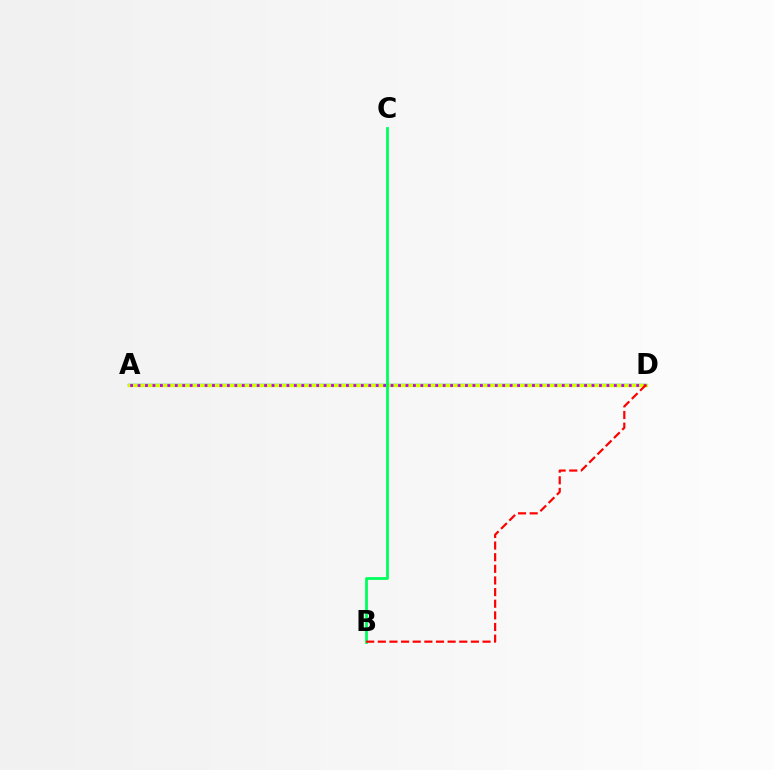{('A', 'D'): [{'color': '#0074ff', 'line_style': 'solid', 'thickness': 1.72}, {'color': '#d1ff00', 'line_style': 'solid', 'thickness': 2.42}, {'color': '#b900ff', 'line_style': 'dotted', 'thickness': 2.02}], ('B', 'C'): [{'color': '#00ff5c', 'line_style': 'solid', 'thickness': 2.01}], ('B', 'D'): [{'color': '#ff0000', 'line_style': 'dashed', 'thickness': 1.58}]}